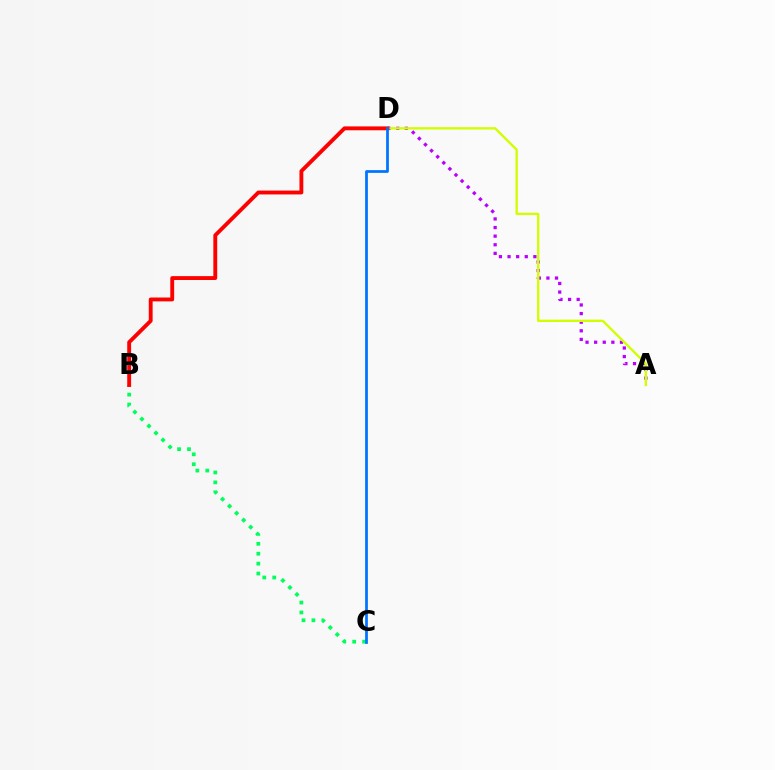{('B', 'C'): [{'color': '#00ff5c', 'line_style': 'dotted', 'thickness': 2.69}], ('A', 'D'): [{'color': '#b900ff', 'line_style': 'dotted', 'thickness': 2.34}, {'color': '#d1ff00', 'line_style': 'solid', 'thickness': 1.68}], ('B', 'D'): [{'color': '#ff0000', 'line_style': 'solid', 'thickness': 2.78}], ('C', 'D'): [{'color': '#0074ff', 'line_style': 'solid', 'thickness': 1.97}]}